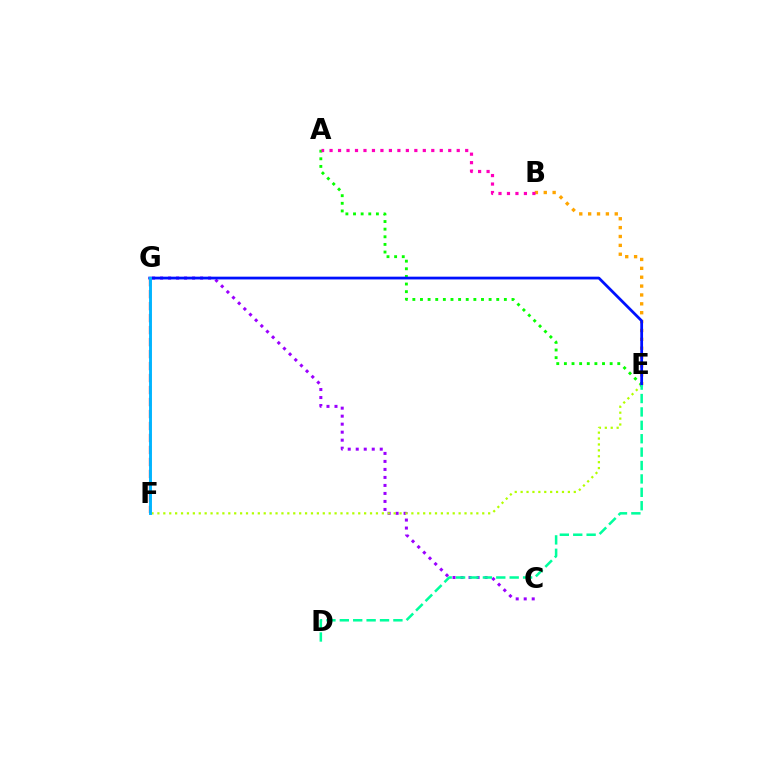{('B', 'E'): [{'color': '#ffa500', 'line_style': 'dotted', 'thickness': 2.41}], ('C', 'G'): [{'color': '#9b00ff', 'line_style': 'dotted', 'thickness': 2.17}], ('A', 'E'): [{'color': '#08ff00', 'line_style': 'dotted', 'thickness': 2.07}], ('E', 'F'): [{'color': '#b3ff00', 'line_style': 'dotted', 'thickness': 1.6}], ('F', 'G'): [{'color': '#ff0000', 'line_style': 'dashed', 'thickness': 1.63}, {'color': '#00b5ff', 'line_style': 'solid', 'thickness': 2.09}], ('A', 'B'): [{'color': '#ff00bd', 'line_style': 'dotted', 'thickness': 2.3}], ('E', 'G'): [{'color': '#0010ff', 'line_style': 'solid', 'thickness': 1.99}], ('D', 'E'): [{'color': '#00ff9d', 'line_style': 'dashed', 'thickness': 1.82}]}